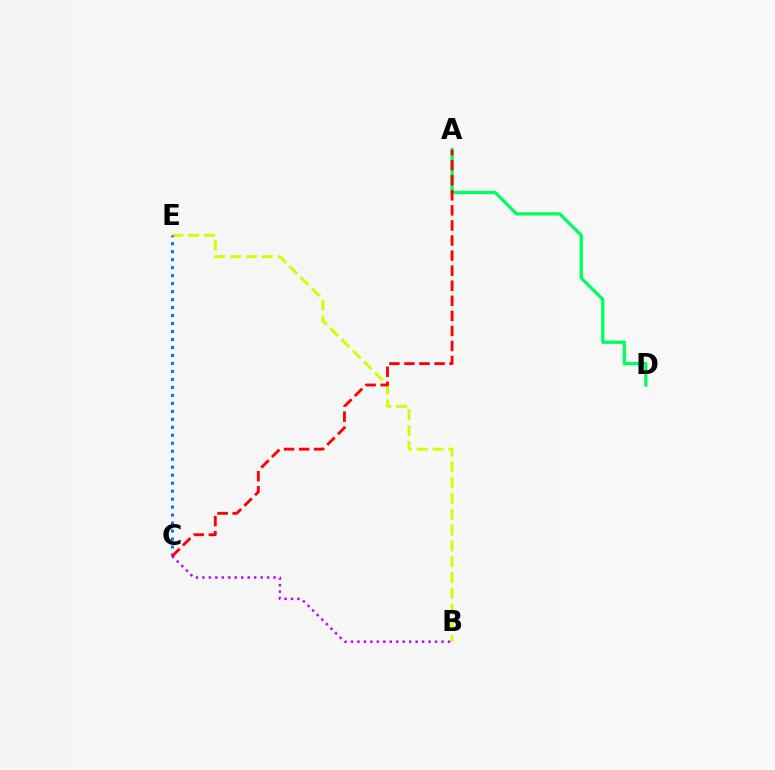{('A', 'D'): [{'color': '#00ff5c', 'line_style': 'solid', 'thickness': 2.38}], ('B', 'E'): [{'color': '#d1ff00', 'line_style': 'dashed', 'thickness': 2.15}], ('C', 'E'): [{'color': '#0074ff', 'line_style': 'dotted', 'thickness': 2.17}], ('A', 'C'): [{'color': '#ff0000', 'line_style': 'dashed', 'thickness': 2.05}], ('B', 'C'): [{'color': '#b900ff', 'line_style': 'dotted', 'thickness': 1.76}]}